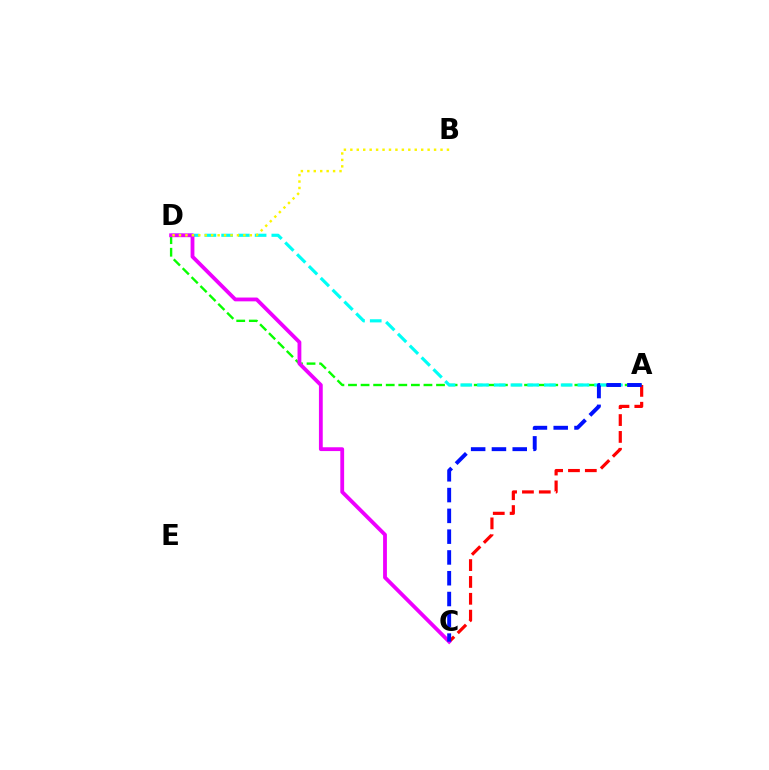{('A', 'D'): [{'color': '#08ff00', 'line_style': 'dashed', 'thickness': 1.71}, {'color': '#00fff6', 'line_style': 'dashed', 'thickness': 2.27}], ('A', 'C'): [{'color': '#ff0000', 'line_style': 'dashed', 'thickness': 2.29}, {'color': '#0010ff', 'line_style': 'dashed', 'thickness': 2.82}], ('C', 'D'): [{'color': '#ee00ff', 'line_style': 'solid', 'thickness': 2.74}], ('B', 'D'): [{'color': '#fcf500', 'line_style': 'dotted', 'thickness': 1.75}]}